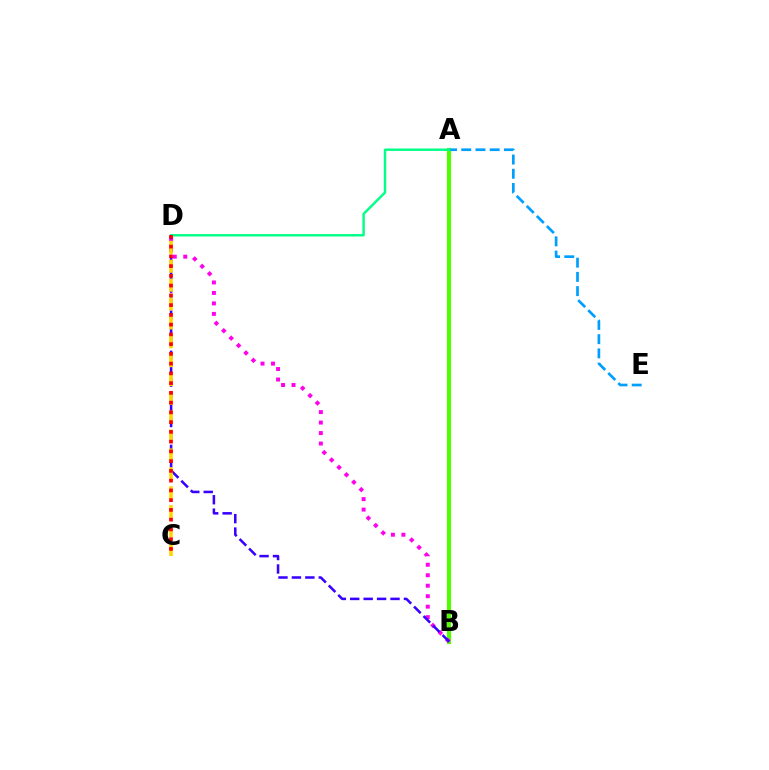{('A', 'B'): [{'color': '#4fff00', 'line_style': 'solid', 'thickness': 2.99}], ('B', 'D'): [{'color': '#ff00ed', 'line_style': 'dotted', 'thickness': 2.85}, {'color': '#3700ff', 'line_style': 'dashed', 'thickness': 1.83}], ('A', 'E'): [{'color': '#009eff', 'line_style': 'dashed', 'thickness': 1.93}], ('A', 'D'): [{'color': '#00ff86', 'line_style': 'solid', 'thickness': 1.74}], ('C', 'D'): [{'color': '#ffd500', 'line_style': 'dashed', 'thickness': 2.56}, {'color': '#ff0000', 'line_style': 'dotted', 'thickness': 2.65}]}